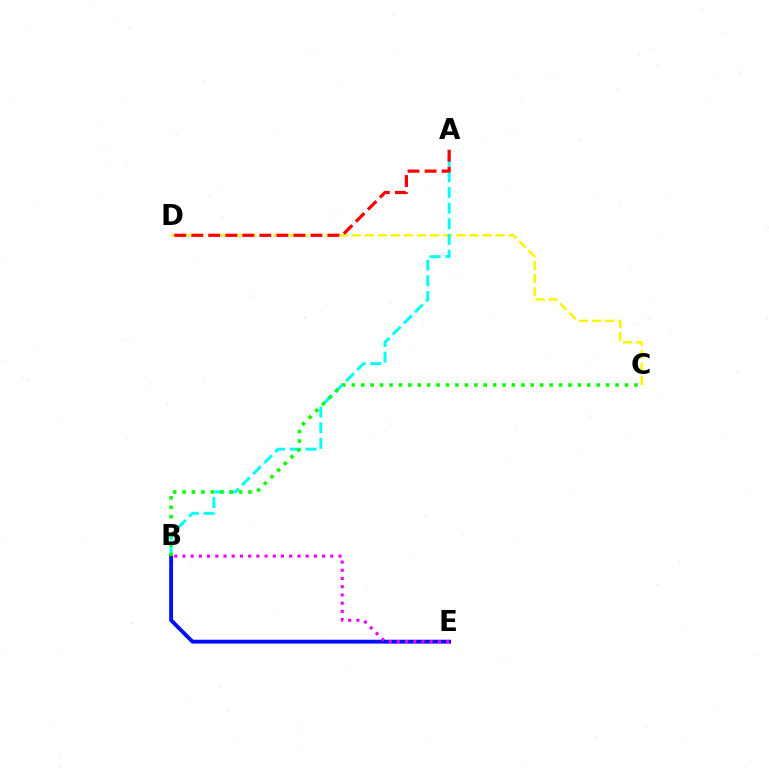{('C', 'D'): [{'color': '#fcf500', 'line_style': 'dashed', 'thickness': 1.78}], ('A', 'B'): [{'color': '#00fff6', 'line_style': 'dashed', 'thickness': 2.13}], ('A', 'D'): [{'color': '#ff0000', 'line_style': 'dashed', 'thickness': 2.31}], ('B', 'E'): [{'color': '#0010ff', 'line_style': 'solid', 'thickness': 2.78}, {'color': '#ee00ff', 'line_style': 'dotted', 'thickness': 2.23}], ('B', 'C'): [{'color': '#08ff00', 'line_style': 'dotted', 'thickness': 2.56}]}